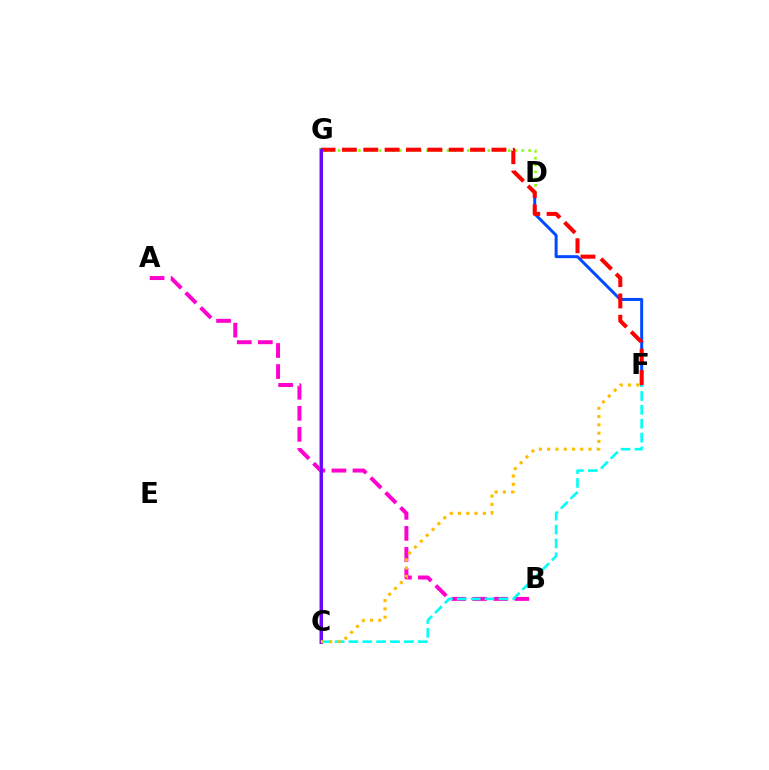{('C', 'G'): [{'color': '#00ff39', 'line_style': 'solid', 'thickness': 2.77}, {'color': '#7200ff', 'line_style': 'solid', 'thickness': 2.11}], ('D', 'G'): [{'color': '#84ff00', 'line_style': 'dotted', 'thickness': 1.85}], ('A', 'B'): [{'color': '#ff00cf', 'line_style': 'dashed', 'thickness': 2.86}], ('D', 'F'): [{'color': '#004bff', 'line_style': 'solid', 'thickness': 2.15}], ('C', 'F'): [{'color': '#00fff6', 'line_style': 'dashed', 'thickness': 1.88}, {'color': '#ffbd00', 'line_style': 'dotted', 'thickness': 2.25}], ('F', 'G'): [{'color': '#ff0000', 'line_style': 'dashed', 'thickness': 2.9}]}